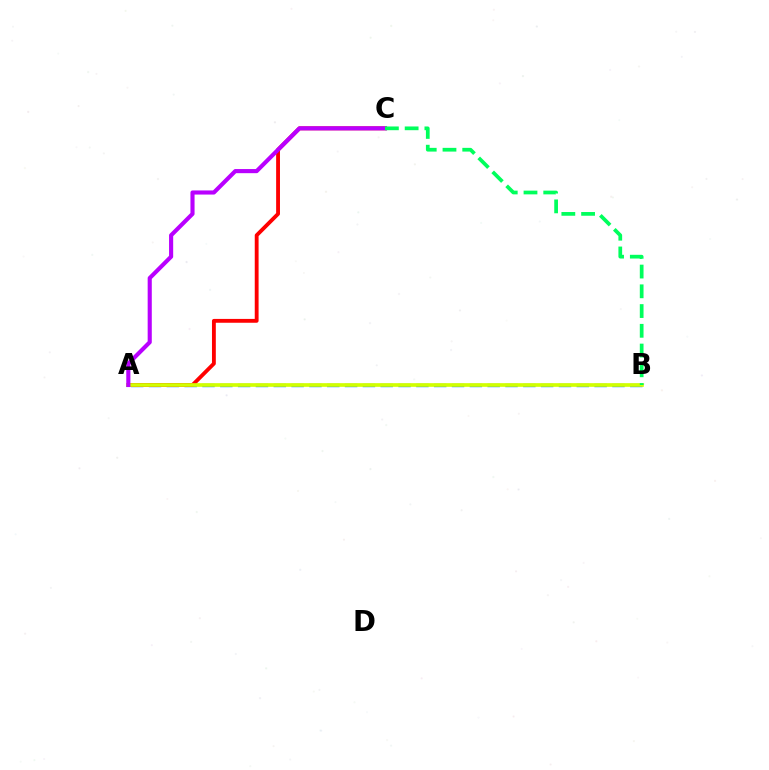{('A', 'B'): [{'color': '#0074ff', 'line_style': 'dashed', 'thickness': 2.42}, {'color': '#d1ff00', 'line_style': 'solid', 'thickness': 2.65}], ('A', 'C'): [{'color': '#ff0000', 'line_style': 'solid', 'thickness': 2.76}, {'color': '#b900ff', 'line_style': 'solid', 'thickness': 2.97}], ('B', 'C'): [{'color': '#00ff5c', 'line_style': 'dashed', 'thickness': 2.68}]}